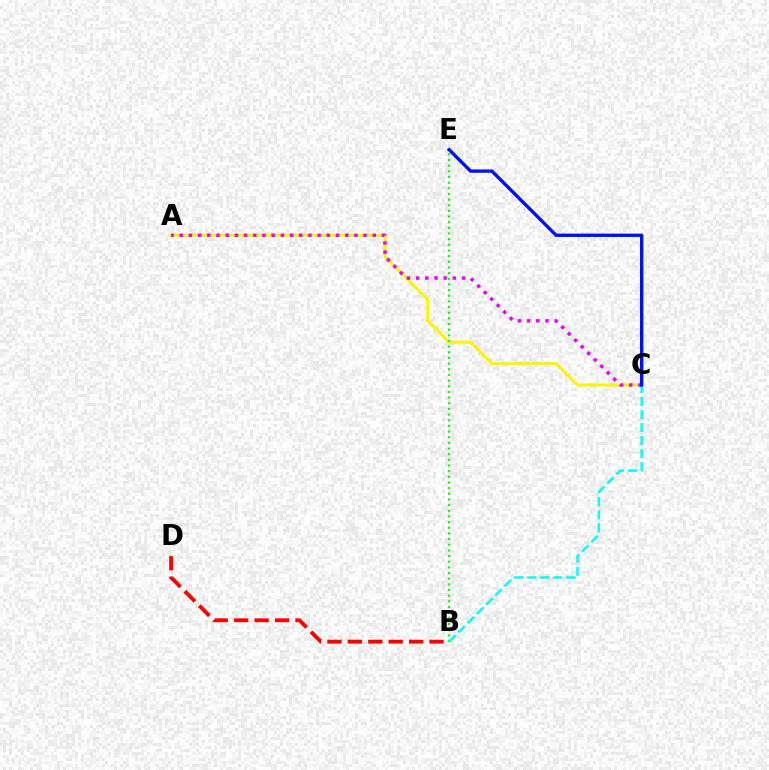{('A', 'C'): [{'color': '#fcf500', 'line_style': 'solid', 'thickness': 2.13}, {'color': '#ee00ff', 'line_style': 'dotted', 'thickness': 2.5}], ('B', 'D'): [{'color': '#ff0000', 'line_style': 'dashed', 'thickness': 2.77}], ('B', 'E'): [{'color': '#08ff00', 'line_style': 'dotted', 'thickness': 1.54}], ('B', 'C'): [{'color': '#00fff6', 'line_style': 'dashed', 'thickness': 1.77}], ('C', 'E'): [{'color': '#0010ff', 'line_style': 'solid', 'thickness': 2.41}]}